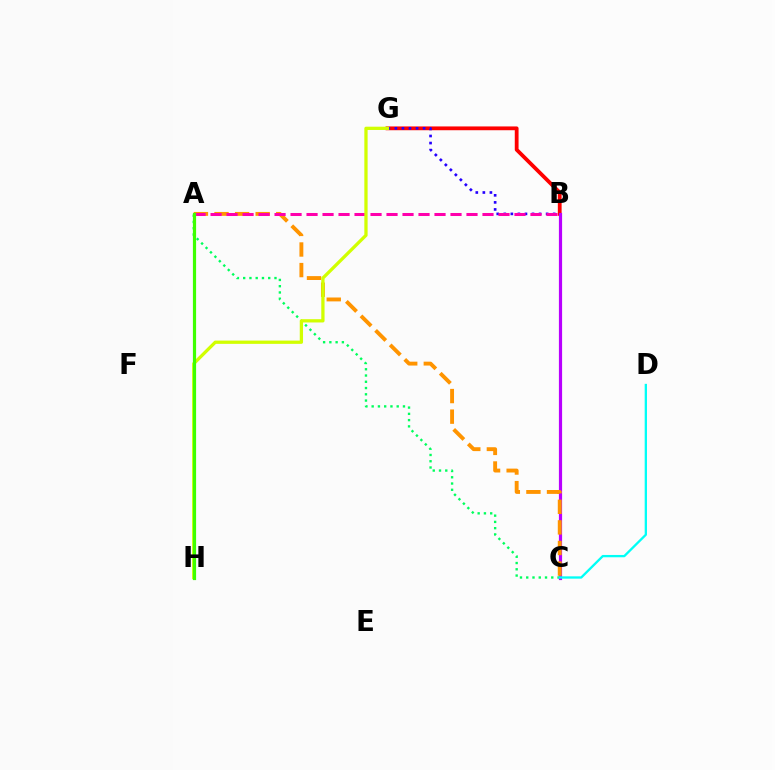{('A', 'C'): [{'color': '#00ff5c', 'line_style': 'dotted', 'thickness': 1.7}, {'color': '#ff9400', 'line_style': 'dashed', 'thickness': 2.8}], ('B', 'G'): [{'color': '#ff0000', 'line_style': 'solid', 'thickness': 2.73}, {'color': '#2500ff', 'line_style': 'dotted', 'thickness': 1.92}], ('A', 'H'): [{'color': '#0074ff', 'line_style': 'dotted', 'thickness': 1.85}, {'color': '#3dff00', 'line_style': 'solid', 'thickness': 2.3}], ('B', 'C'): [{'color': '#b900ff', 'line_style': 'solid', 'thickness': 2.3}], ('A', 'B'): [{'color': '#ff00ac', 'line_style': 'dashed', 'thickness': 2.17}], ('G', 'H'): [{'color': '#d1ff00', 'line_style': 'solid', 'thickness': 2.36}], ('C', 'D'): [{'color': '#00fff6', 'line_style': 'solid', 'thickness': 1.66}]}